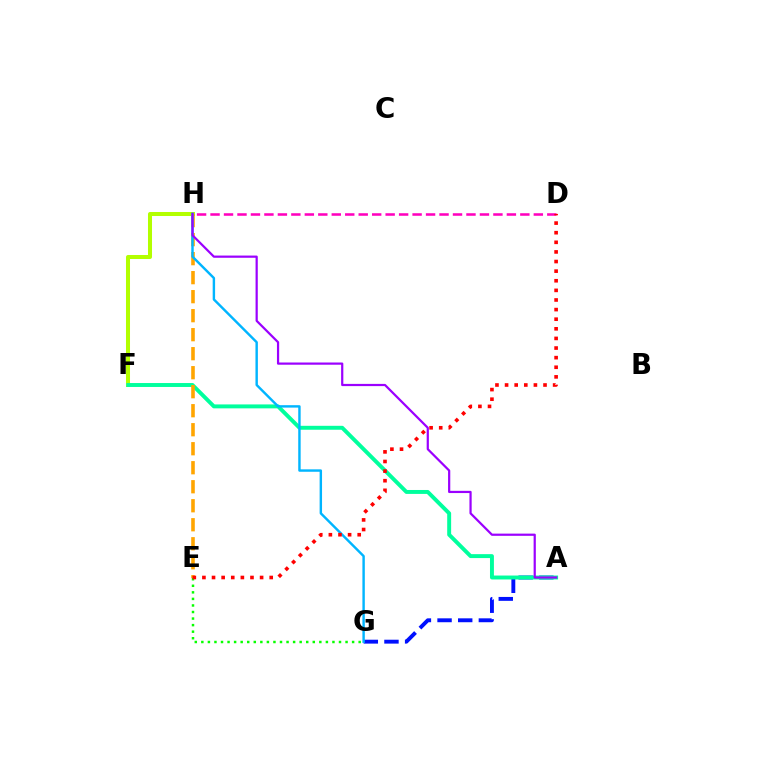{('A', 'G'): [{'color': '#0010ff', 'line_style': 'dashed', 'thickness': 2.81}], ('F', 'H'): [{'color': '#b3ff00', 'line_style': 'solid', 'thickness': 2.89}], ('E', 'G'): [{'color': '#08ff00', 'line_style': 'dotted', 'thickness': 1.78}], ('A', 'F'): [{'color': '#00ff9d', 'line_style': 'solid', 'thickness': 2.83}], ('E', 'H'): [{'color': '#ffa500', 'line_style': 'dashed', 'thickness': 2.58}], ('G', 'H'): [{'color': '#00b5ff', 'line_style': 'solid', 'thickness': 1.74}], ('D', 'H'): [{'color': '#ff00bd', 'line_style': 'dashed', 'thickness': 1.83}], ('A', 'H'): [{'color': '#9b00ff', 'line_style': 'solid', 'thickness': 1.59}], ('D', 'E'): [{'color': '#ff0000', 'line_style': 'dotted', 'thickness': 2.61}]}